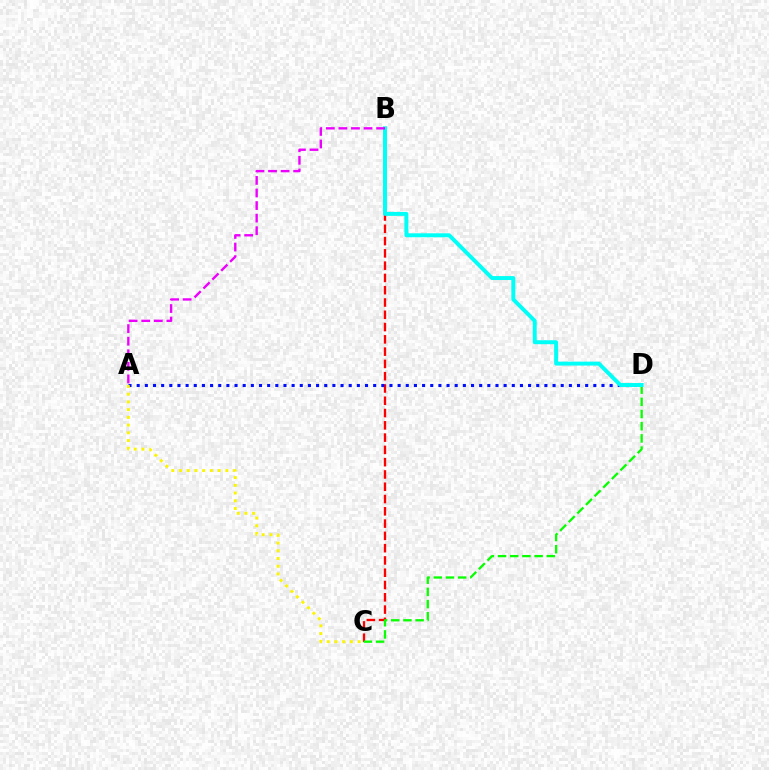{('B', 'C'): [{'color': '#ff0000', 'line_style': 'dashed', 'thickness': 1.67}], ('C', 'D'): [{'color': '#08ff00', 'line_style': 'dashed', 'thickness': 1.66}], ('A', 'D'): [{'color': '#0010ff', 'line_style': 'dotted', 'thickness': 2.22}], ('B', 'D'): [{'color': '#00fff6', 'line_style': 'solid', 'thickness': 2.84}], ('A', 'C'): [{'color': '#fcf500', 'line_style': 'dotted', 'thickness': 2.1}], ('A', 'B'): [{'color': '#ee00ff', 'line_style': 'dashed', 'thickness': 1.71}]}